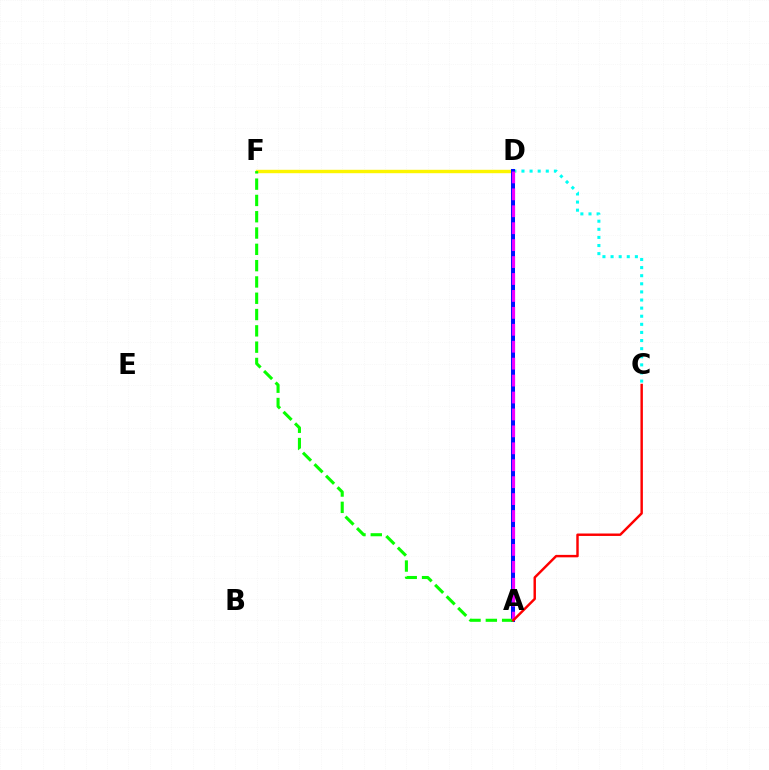{('C', 'D'): [{'color': '#00fff6', 'line_style': 'dotted', 'thickness': 2.2}], ('D', 'F'): [{'color': '#fcf500', 'line_style': 'solid', 'thickness': 2.45}], ('A', 'D'): [{'color': '#0010ff', 'line_style': 'solid', 'thickness': 2.9}, {'color': '#ee00ff', 'line_style': 'dashed', 'thickness': 2.3}], ('A', 'F'): [{'color': '#08ff00', 'line_style': 'dashed', 'thickness': 2.21}], ('A', 'C'): [{'color': '#ff0000', 'line_style': 'solid', 'thickness': 1.76}]}